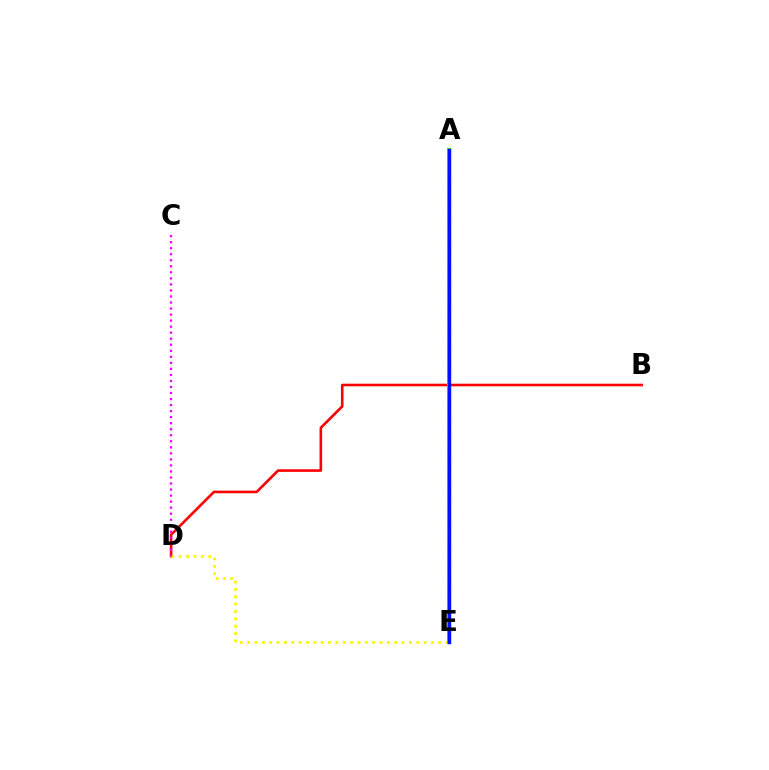{('A', 'E'): [{'color': '#00fff6', 'line_style': 'dashed', 'thickness': 2.93}, {'color': '#08ff00', 'line_style': 'solid', 'thickness': 2.89}, {'color': '#0010ff', 'line_style': 'solid', 'thickness': 2.44}], ('B', 'D'): [{'color': '#ff0000', 'line_style': 'solid', 'thickness': 1.87}], ('D', 'E'): [{'color': '#fcf500', 'line_style': 'dotted', 'thickness': 2.0}], ('C', 'D'): [{'color': '#ee00ff', 'line_style': 'dotted', 'thickness': 1.64}]}